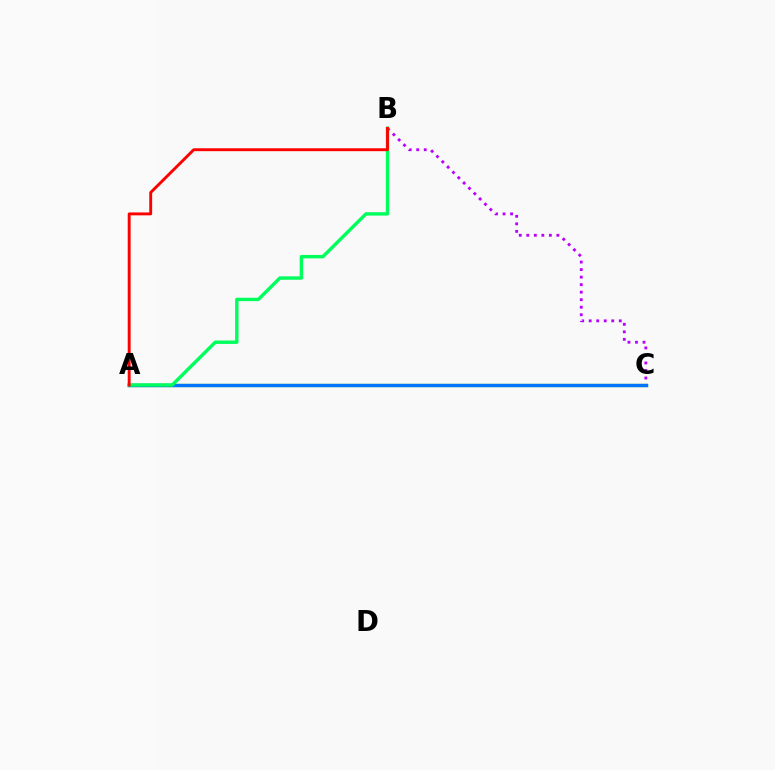{('B', 'C'): [{'color': '#b900ff', 'line_style': 'dotted', 'thickness': 2.04}], ('A', 'C'): [{'color': '#d1ff00', 'line_style': 'solid', 'thickness': 2.4}, {'color': '#0074ff', 'line_style': 'solid', 'thickness': 2.49}], ('A', 'B'): [{'color': '#00ff5c', 'line_style': 'solid', 'thickness': 2.46}, {'color': '#ff0000', 'line_style': 'solid', 'thickness': 2.08}]}